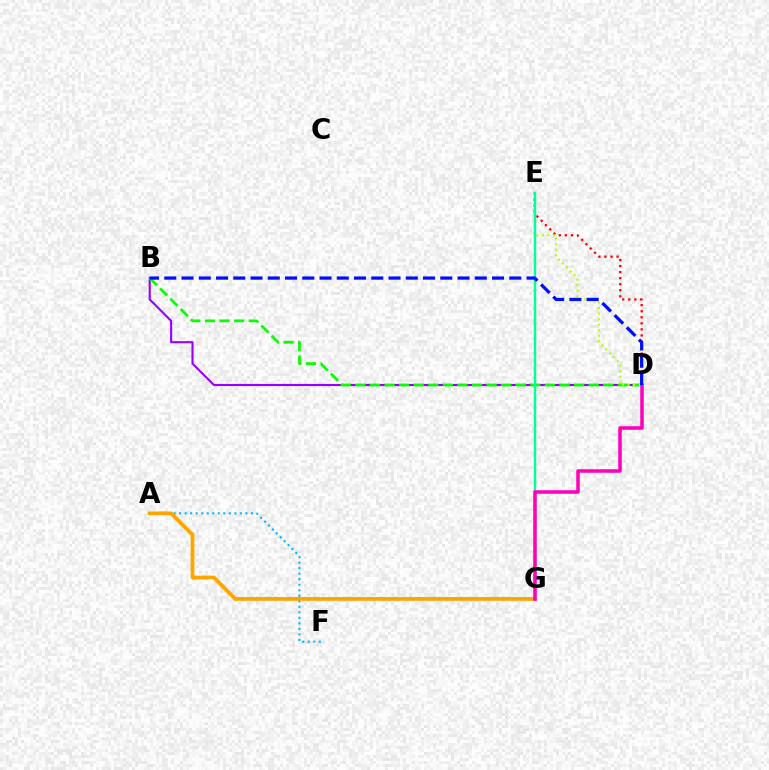{('B', 'D'): [{'color': '#9b00ff', 'line_style': 'solid', 'thickness': 1.53}, {'color': '#08ff00', 'line_style': 'dashed', 'thickness': 1.98}, {'color': '#0010ff', 'line_style': 'dashed', 'thickness': 2.34}], ('A', 'F'): [{'color': '#00b5ff', 'line_style': 'dotted', 'thickness': 1.5}], ('D', 'E'): [{'color': '#ff0000', 'line_style': 'dotted', 'thickness': 1.64}, {'color': '#b3ff00', 'line_style': 'dotted', 'thickness': 1.5}], ('A', 'G'): [{'color': '#ffa500', 'line_style': 'solid', 'thickness': 2.7}], ('E', 'G'): [{'color': '#00ff9d', 'line_style': 'solid', 'thickness': 1.73}], ('D', 'G'): [{'color': '#ff00bd', 'line_style': 'solid', 'thickness': 2.53}]}